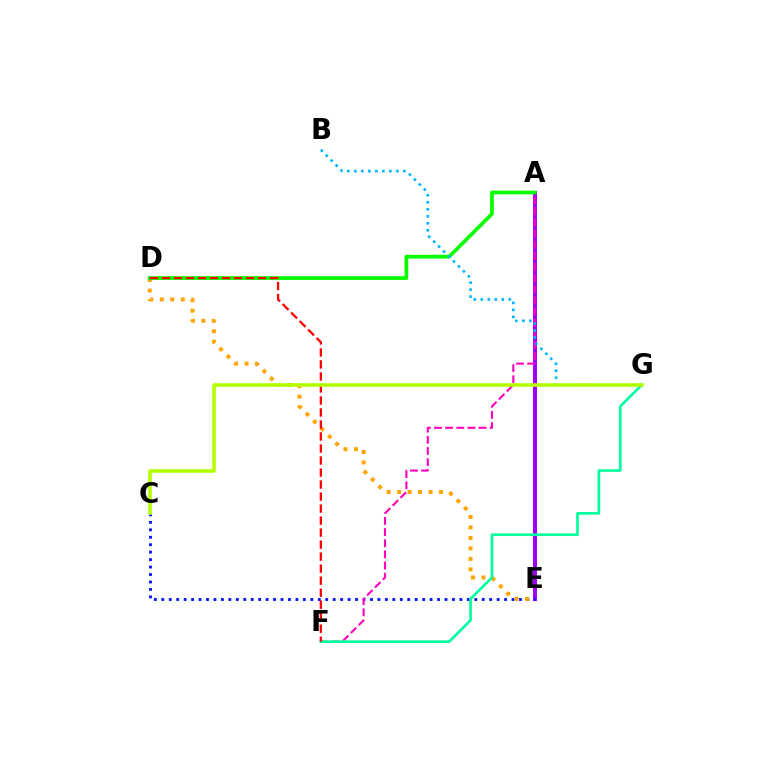{('A', 'E'): [{'color': '#9b00ff', 'line_style': 'solid', 'thickness': 2.85}], ('C', 'E'): [{'color': '#0010ff', 'line_style': 'dotted', 'thickness': 2.02}], ('D', 'E'): [{'color': '#ffa500', 'line_style': 'dotted', 'thickness': 2.85}], ('A', 'F'): [{'color': '#ff00bd', 'line_style': 'dashed', 'thickness': 1.51}], ('F', 'G'): [{'color': '#00ff9d', 'line_style': 'solid', 'thickness': 1.92}], ('A', 'D'): [{'color': '#08ff00', 'line_style': 'solid', 'thickness': 2.69}], ('D', 'F'): [{'color': '#ff0000', 'line_style': 'dashed', 'thickness': 1.63}], ('B', 'G'): [{'color': '#00b5ff', 'line_style': 'dotted', 'thickness': 1.9}], ('C', 'G'): [{'color': '#b3ff00', 'line_style': 'solid', 'thickness': 2.56}]}